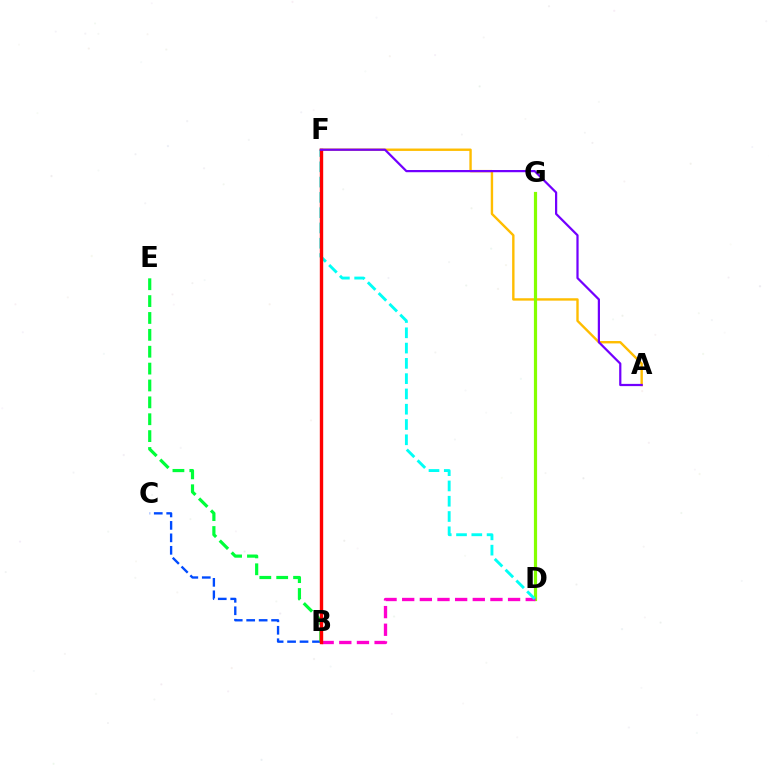{('A', 'F'): [{'color': '#ffbd00', 'line_style': 'solid', 'thickness': 1.72}, {'color': '#7200ff', 'line_style': 'solid', 'thickness': 1.6}], ('B', 'C'): [{'color': '#004bff', 'line_style': 'dashed', 'thickness': 1.69}], ('D', 'G'): [{'color': '#84ff00', 'line_style': 'solid', 'thickness': 2.3}], ('B', 'E'): [{'color': '#00ff39', 'line_style': 'dashed', 'thickness': 2.29}], ('B', 'D'): [{'color': '#ff00cf', 'line_style': 'dashed', 'thickness': 2.4}], ('D', 'F'): [{'color': '#00fff6', 'line_style': 'dashed', 'thickness': 2.08}], ('B', 'F'): [{'color': '#ff0000', 'line_style': 'solid', 'thickness': 2.44}]}